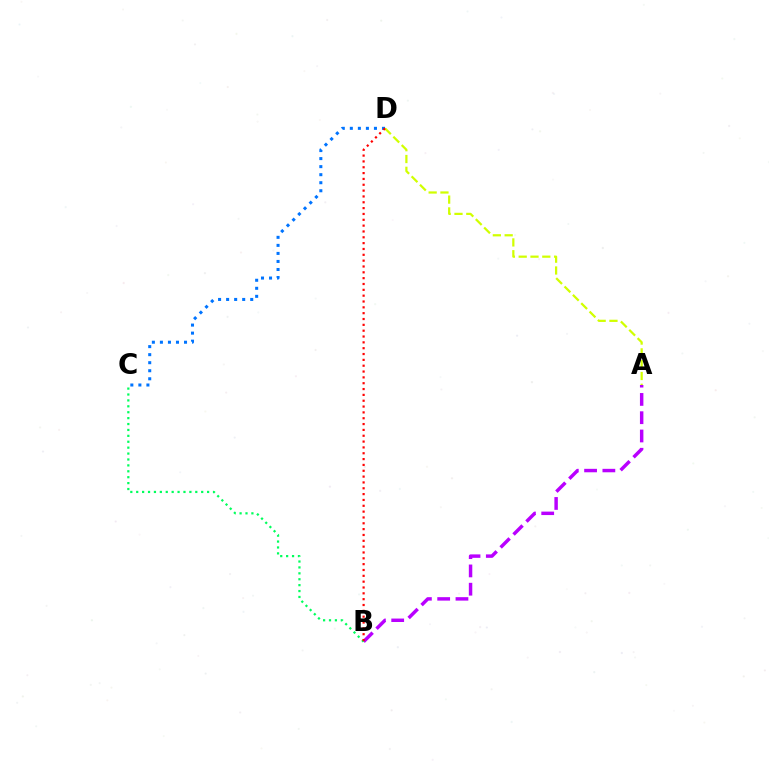{('A', 'B'): [{'color': '#b900ff', 'line_style': 'dashed', 'thickness': 2.48}], ('C', 'D'): [{'color': '#0074ff', 'line_style': 'dotted', 'thickness': 2.18}], ('B', 'C'): [{'color': '#00ff5c', 'line_style': 'dotted', 'thickness': 1.6}], ('A', 'D'): [{'color': '#d1ff00', 'line_style': 'dashed', 'thickness': 1.6}], ('B', 'D'): [{'color': '#ff0000', 'line_style': 'dotted', 'thickness': 1.59}]}